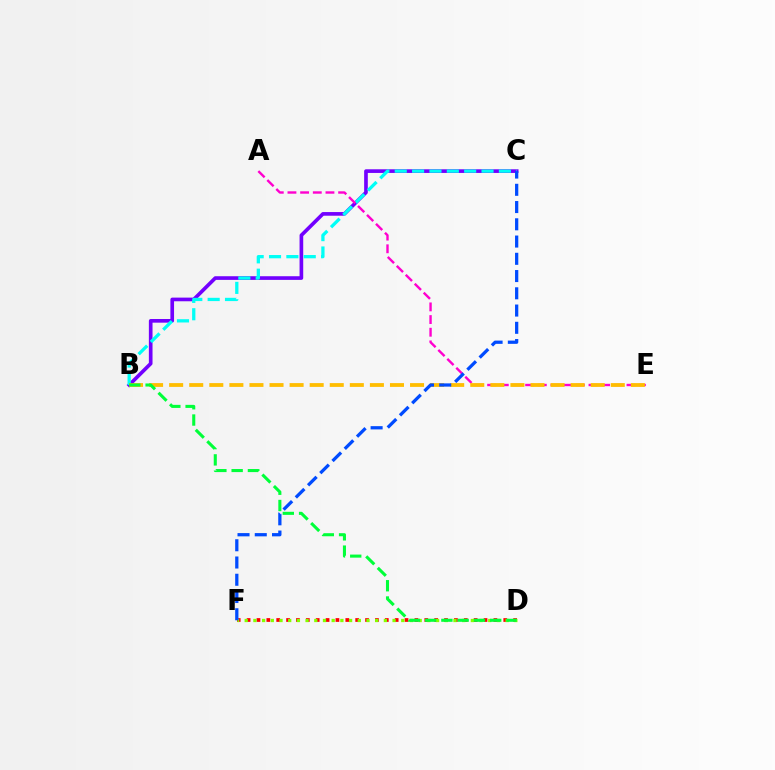{('B', 'C'): [{'color': '#7200ff', 'line_style': 'solid', 'thickness': 2.63}, {'color': '#00fff6', 'line_style': 'dashed', 'thickness': 2.36}], ('D', 'F'): [{'color': '#ff0000', 'line_style': 'dotted', 'thickness': 2.68}, {'color': '#84ff00', 'line_style': 'dotted', 'thickness': 2.36}], ('A', 'E'): [{'color': '#ff00cf', 'line_style': 'dashed', 'thickness': 1.72}], ('B', 'E'): [{'color': '#ffbd00', 'line_style': 'dashed', 'thickness': 2.73}], ('B', 'D'): [{'color': '#00ff39', 'line_style': 'dashed', 'thickness': 2.21}], ('C', 'F'): [{'color': '#004bff', 'line_style': 'dashed', 'thickness': 2.34}]}